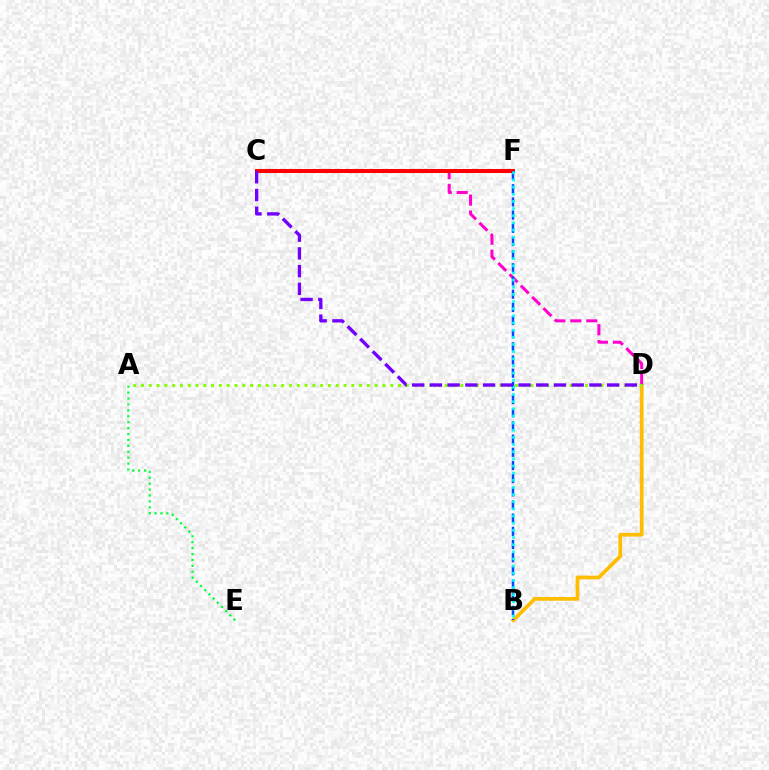{('B', 'D'): [{'color': '#ffbd00', 'line_style': 'solid', 'thickness': 2.7}], ('C', 'D'): [{'color': '#ff00cf', 'line_style': 'dashed', 'thickness': 2.17}, {'color': '#7200ff', 'line_style': 'dashed', 'thickness': 2.41}], ('A', 'D'): [{'color': '#84ff00', 'line_style': 'dotted', 'thickness': 2.12}], ('C', 'F'): [{'color': '#ff0000', 'line_style': 'solid', 'thickness': 2.89}], ('B', 'F'): [{'color': '#004bff', 'line_style': 'dashed', 'thickness': 1.79}, {'color': '#00fff6', 'line_style': 'dotted', 'thickness': 1.94}], ('A', 'E'): [{'color': '#00ff39', 'line_style': 'dotted', 'thickness': 1.61}]}